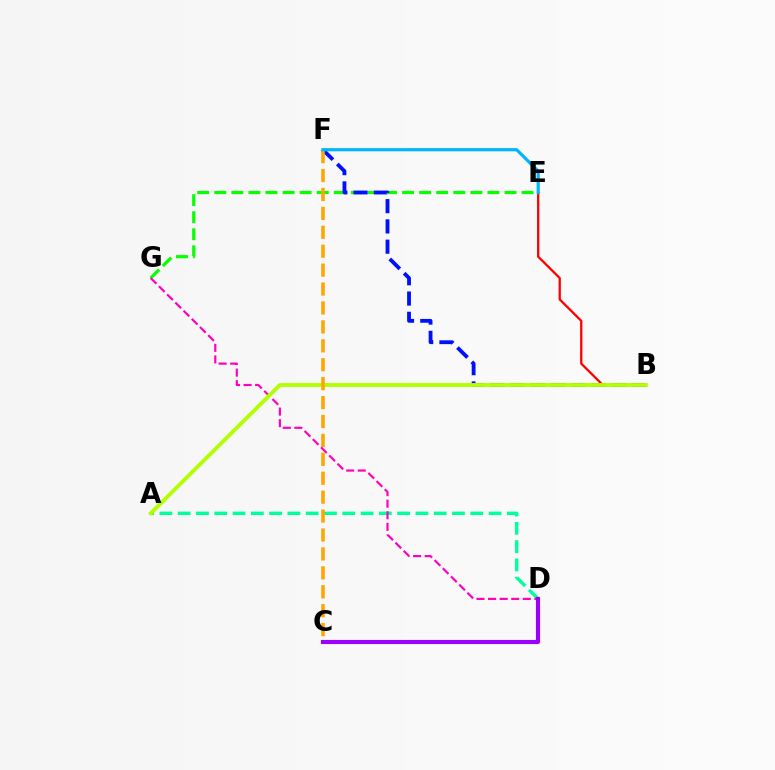{('E', 'G'): [{'color': '#08ff00', 'line_style': 'dashed', 'thickness': 2.32}], ('A', 'D'): [{'color': '#00ff9d', 'line_style': 'dashed', 'thickness': 2.48}], ('B', 'F'): [{'color': '#0010ff', 'line_style': 'dashed', 'thickness': 2.75}], ('D', 'G'): [{'color': '#ff00bd', 'line_style': 'dashed', 'thickness': 1.57}], ('B', 'E'): [{'color': '#ff0000', 'line_style': 'solid', 'thickness': 1.65}], ('A', 'B'): [{'color': '#b3ff00', 'line_style': 'solid', 'thickness': 2.79}], ('C', 'F'): [{'color': '#ffa500', 'line_style': 'dashed', 'thickness': 2.57}], ('E', 'F'): [{'color': '#00b5ff', 'line_style': 'solid', 'thickness': 2.29}], ('C', 'D'): [{'color': '#9b00ff', 'line_style': 'solid', 'thickness': 2.97}]}